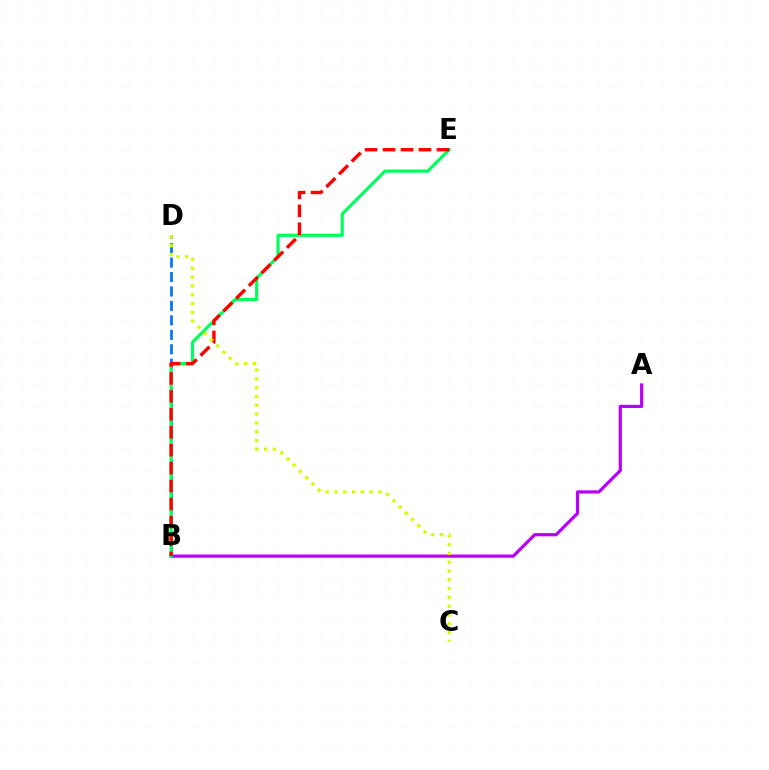{('A', 'B'): [{'color': '#b900ff', 'line_style': 'solid', 'thickness': 2.31}], ('B', 'D'): [{'color': '#0074ff', 'line_style': 'dashed', 'thickness': 1.96}], ('B', 'E'): [{'color': '#00ff5c', 'line_style': 'solid', 'thickness': 2.28}, {'color': '#ff0000', 'line_style': 'dashed', 'thickness': 2.44}], ('C', 'D'): [{'color': '#d1ff00', 'line_style': 'dotted', 'thickness': 2.39}]}